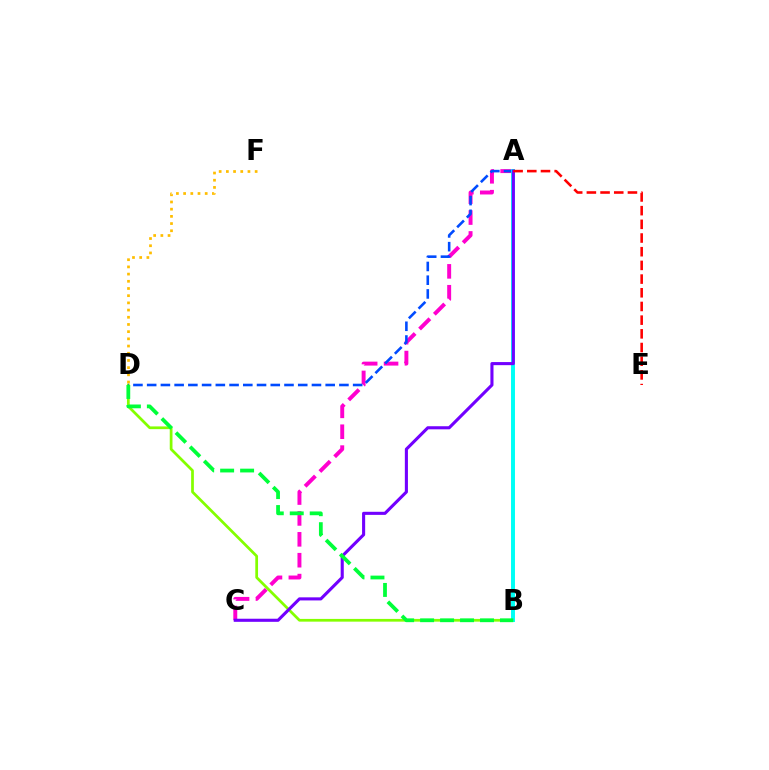{('A', 'C'): [{'color': '#ff00cf', 'line_style': 'dashed', 'thickness': 2.84}, {'color': '#7200ff', 'line_style': 'solid', 'thickness': 2.23}], ('B', 'D'): [{'color': '#84ff00', 'line_style': 'solid', 'thickness': 1.97}, {'color': '#00ff39', 'line_style': 'dashed', 'thickness': 2.71}], ('D', 'F'): [{'color': '#ffbd00', 'line_style': 'dotted', 'thickness': 1.95}], ('A', 'D'): [{'color': '#004bff', 'line_style': 'dashed', 'thickness': 1.87}], ('A', 'B'): [{'color': '#00fff6', 'line_style': 'solid', 'thickness': 2.85}], ('A', 'E'): [{'color': '#ff0000', 'line_style': 'dashed', 'thickness': 1.86}]}